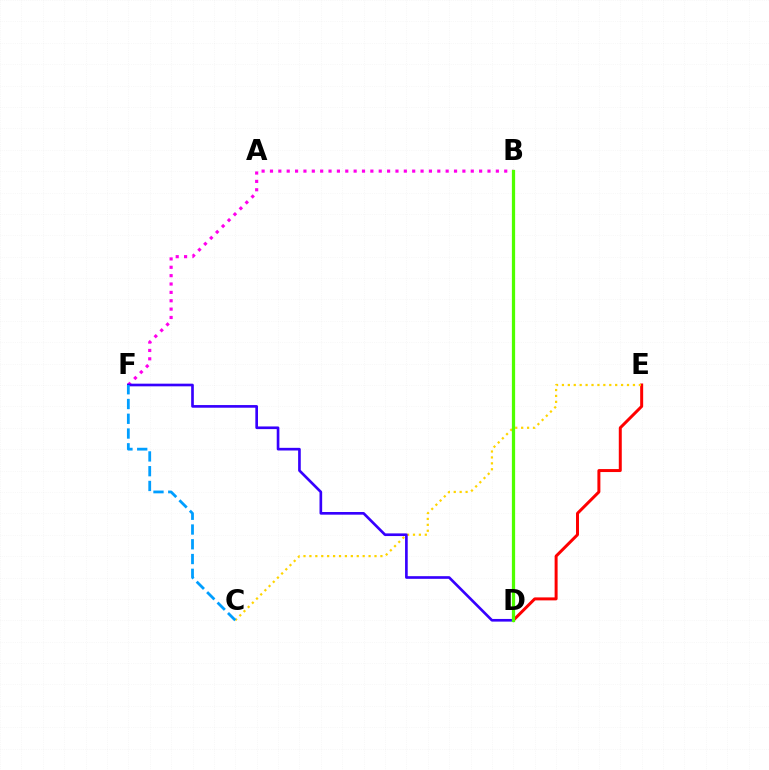{('B', 'D'): [{'color': '#00ff86', 'line_style': 'solid', 'thickness': 1.95}, {'color': '#4fff00', 'line_style': 'solid', 'thickness': 2.34}], ('D', 'E'): [{'color': '#ff0000', 'line_style': 'solid', 'thickness': 2.15}], ('B', 'F'): [{'color': '#ff00ed', 'line_style': 'dotted', 'thickness': 2.27}], ('C', 'E'): [{'color': '#ffd500', 'line_style': 'dotted', 'thickness': 1.61}], ('D', 'F'): [{'color': '#3700ff', 'line_style': 'solid', 'thickness': 1.91}], ('C', 'F'): [{'color': '#009eff', 'line_style': 'dashed', 'thickness': 2.01}]}